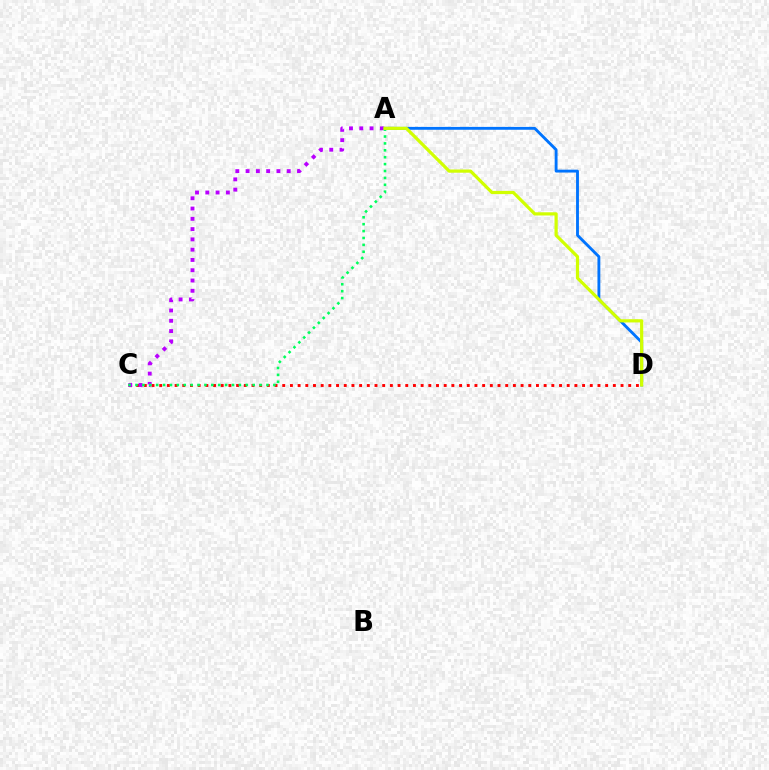{('A', 'D'): [{'color': '#0074ff', 'line_style': 'solid', 'thickness': 2.06}, {'color': '#d1ff00', 'line_style': 'solid', 'thickness': 2.31}], ('C', 'D'): [{'color': '#ff0000', 'line_style': 'dotted', 'thickness': 2.09}], ('A', 'C'): [{'color': '#b900ff', 'line_style': 'dotted', 'thickness': 2.79}, {'color': '#00ff5c', 'line_style': 'dotted', 'thickness': 1.87}]}